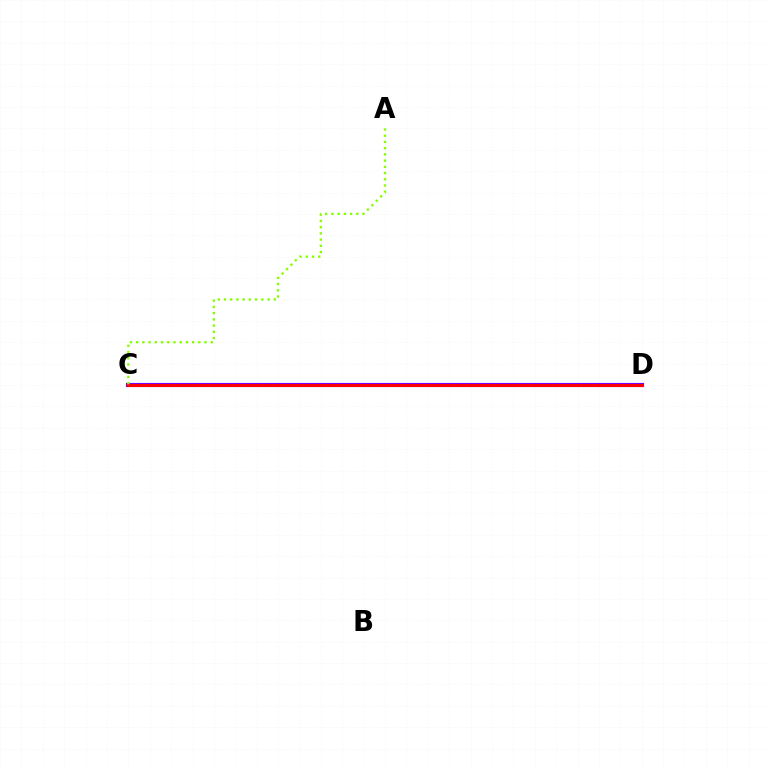{('C', 'D'): [{'color': '#00fff6', 'line_style': 'solid', 'thickness': 2.15}, {'color': '#7200ff', 'line_style': 'solid', 'thickness': 2.98}, {'color': '#ff0000', 'line_style': 'solid', 'thickness': 2.19}], ('A', 'C'): [{'color': '#84ff00', 'line_style': 'dotted', 'thickness': 1.69}]}